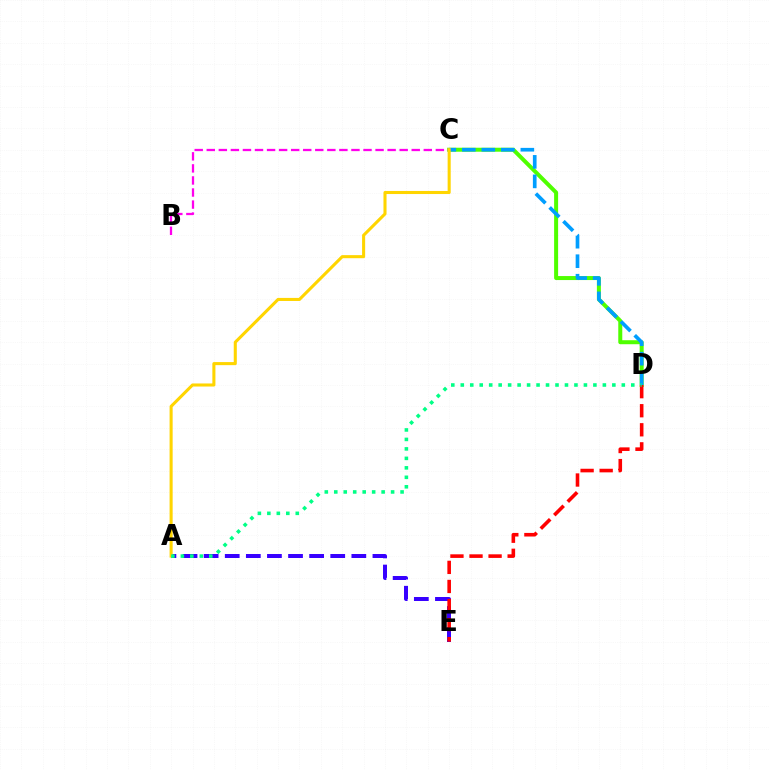{('C', 'D'): [{'color': '#4fff00', 'line_style': 'solid', 'thickness': 2.88}, {'color': '#009eff', 'line_style': 'dashed', 'thickness': 2.65}], ('A', 'E'): [{'color': '#3700ff', 'line_style': 'dashed', 'thickness': 2.87}], ('B', 'C'): [{'color': '#ff00ed', 'line_style': 'dashed', 'thickness': 1.64}], ('D', 'E'): [{'color': '#ff0000', 'line_style': 'dashed', 'thickness': 2.59}], ('A', 'C'): [{'color': '#ffd500', 'line_style': 'solid', 'thickness': 2.21}], ('A', 'D'): [{'color': '#00ff86', 'line_style': 'dotted', 'thickness': 2.57}]}